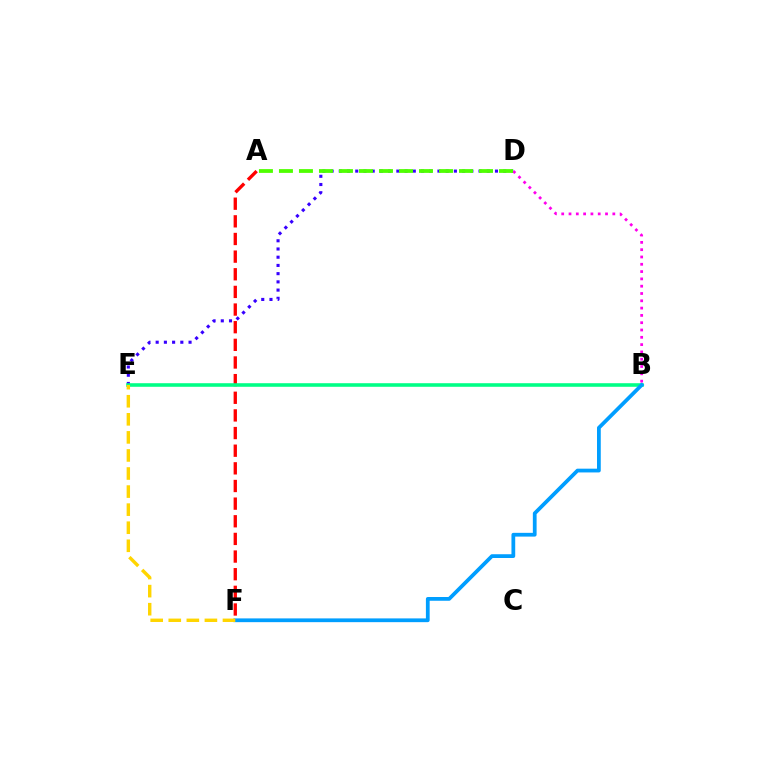{('D', 'E'): [{'color': '#3700ff', 'line_style': 'dotted', 'thickness': 2.23}], ('A', 'F'): [{'color': '#ff0000', 'line_style': 'dashed', 'thickness': 2.4}], ('B', 'E'): [{'color': '#00ff86', 'line_style': 'solid', 'thickness': 2.57}], ('B', 'F'): [{'color': '#009eff', 'line_style': 'solid', 'thickness': 2.71}], ('E', 'F'): [{'color': '#ffd500', 'line_style': 'dashed', 'thickness': 2.45}], ('B', 'D'): [{'color': '#ff00ed', 'line_style': 'dotted', 'thickness': 1.98}], ('A', 'D'): [{'color': '#4fff00', 'line_style': 'dashed', 'thickness': 2.72}]}